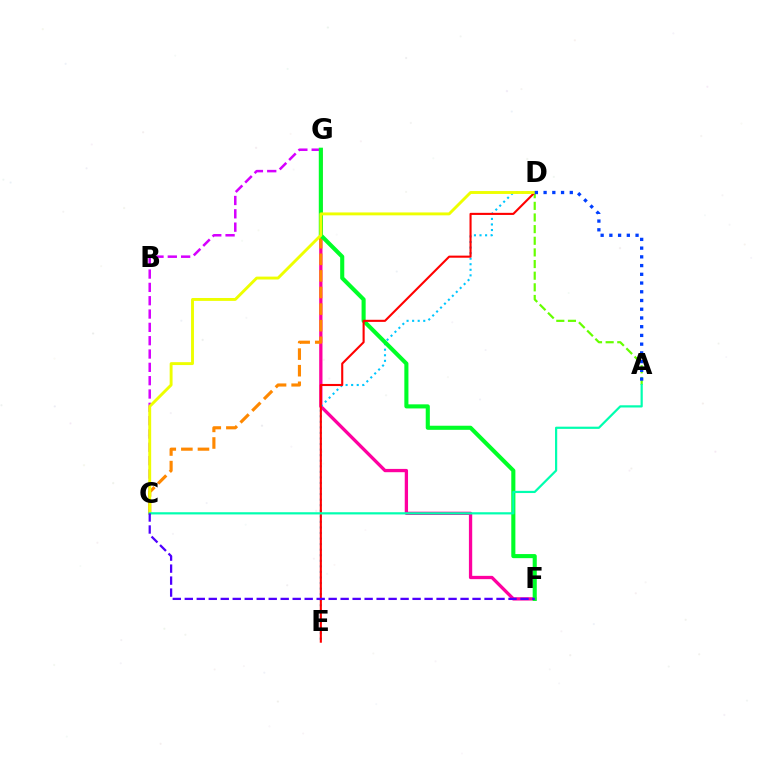{('F', 'G'): [{'color': '#ff00a0', 'line_style': 'solid', 'thickness': 2.37}, {'color': '#00ff27', 'line_style': 'solid', 'thickness': 2.95}], ('D', 'E'): [{'color': '#00c7ff', 'line_style': 'dotted', 'thickness': 1.51}, {'color': '#ff0000', 'line_style': 'solid', 'thickness': 1.51}], ('C', 'G'): [{'color': '#ff8800', 'line_style': 'dashed', 'thickness': 2.25}, {'color': '#d600ff', 'line_style': 'dashed', 'thickness': 1.81}], ('A', 'D'): [{'color': '#66ff00', 'line_style': 'dashed', 'thickness': 1.58}, {'color': '#003fff', 'line_style': 'dotted', 'thickness': 2.37}], ('C', 'D'): [{'color': '#eeff00', 'line_style': 'solid', 'thickness': 2.09}], ('A', 'C'): [{'color': '#00ffaf', 'line_style': 'solid', 'thickness': 1.59}], ('C', 'F'): [{'color': '#4f00ff', 'line_style': 'dashed', 'thickness': 1.63}]}